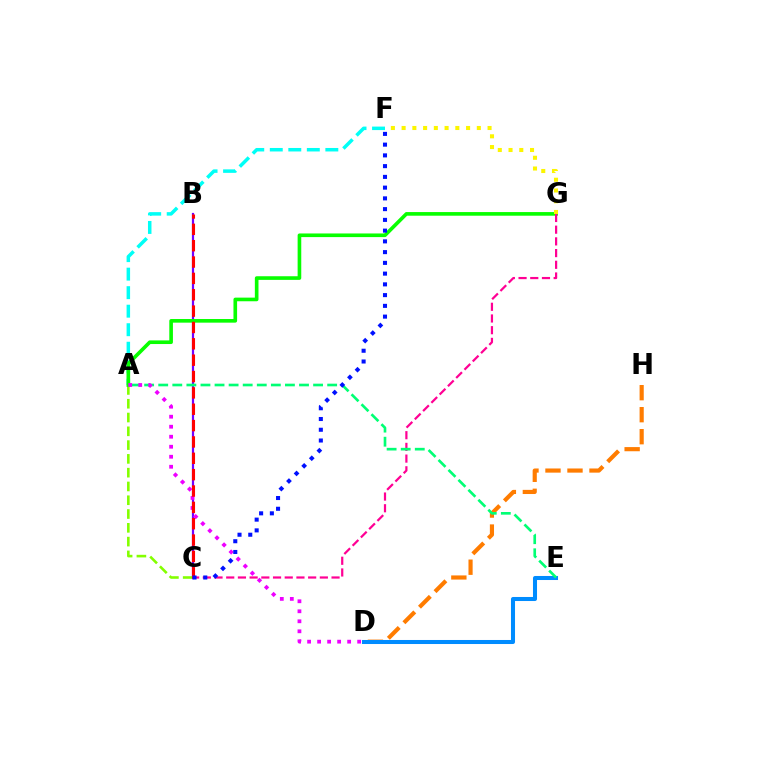{('B', 'C'): [{'color': '#7200ff', 'line_style': 'solid', 'thickness': 1.59}, {'color': '#ff0000', 'line_style': 'dashed', 'thickness': 2.22}], ('A', 'C'): [{'color': '#84ff00', 'line_style': 'dashed', 'thickness': 1.87}], ('A', 'F'): [{'color': '#00fff6', 'line_style': 'dashed', 'thickness': 2.52}], ('D', 'H'): [{'color': '#ff7c00', 'line_style': 'dashed', 'thickness': 2.99}], ('A', 'G'): [{'color': '#08ff00', 'line_style': 'solid', 'thickness': 2.62}], ('C', 'G'): [{'color': '#ff0094', 'line_style': 'dashed', 'thickness': 1.59}], ('D', 'E'): [{'color': '#008cff', 'line_style': 'solid', 'thickness': 2.91}], ('A', 'E'): [{'color': '#00ff74', 'line_style': 'dashed', 'thickness': 1.91}], ('A', 'D'): [{'color': '#ee00ff', 'line_style': 'dotted', 'thickness': 2.72}], ('F', 'G'): [{'color': '#fcf500', 'line_style': 'dotted', 'thickness': 2.92}], ('C', 'F'): [{'color': '#0010ff', 'line_style': 'dotted', 'thickness': 2.92}]}